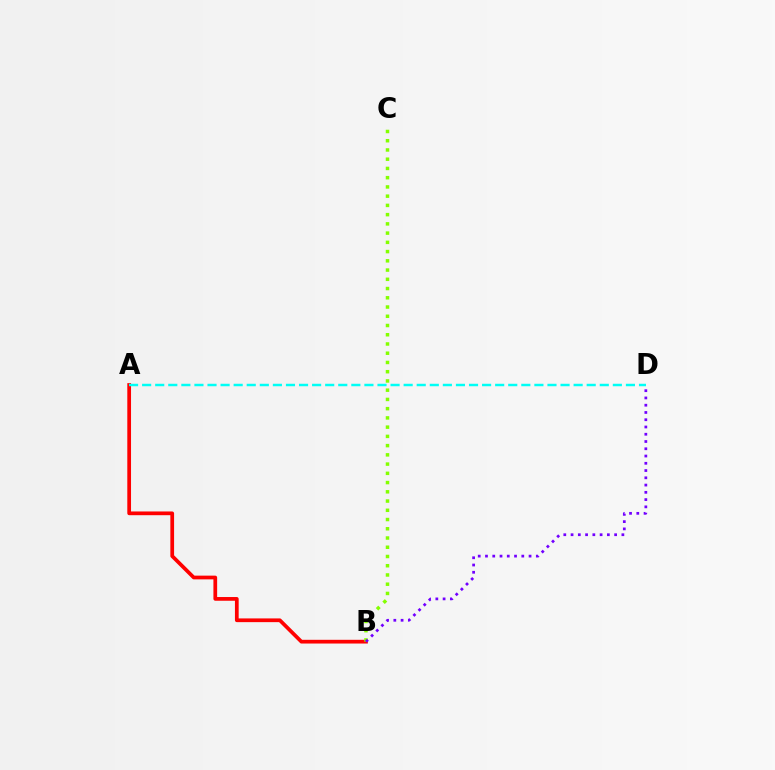{('A', 'B'): [{'color': '#ff0000', 'line_style': 'solid', 'thickness': 2.68}], ('B', 'C'): [{'color': '#84ff00', 'line_style': 'dotted', 'thickness': 2.51}], ('B', 'D'): [{'color': '#7200ff', 'line_style': 'dotted', 'thickness': 1.97}], ('A', 'D'): [{'color': '#00fff6', 'line_style': 'dashed', 'thickness': 1.78}]}